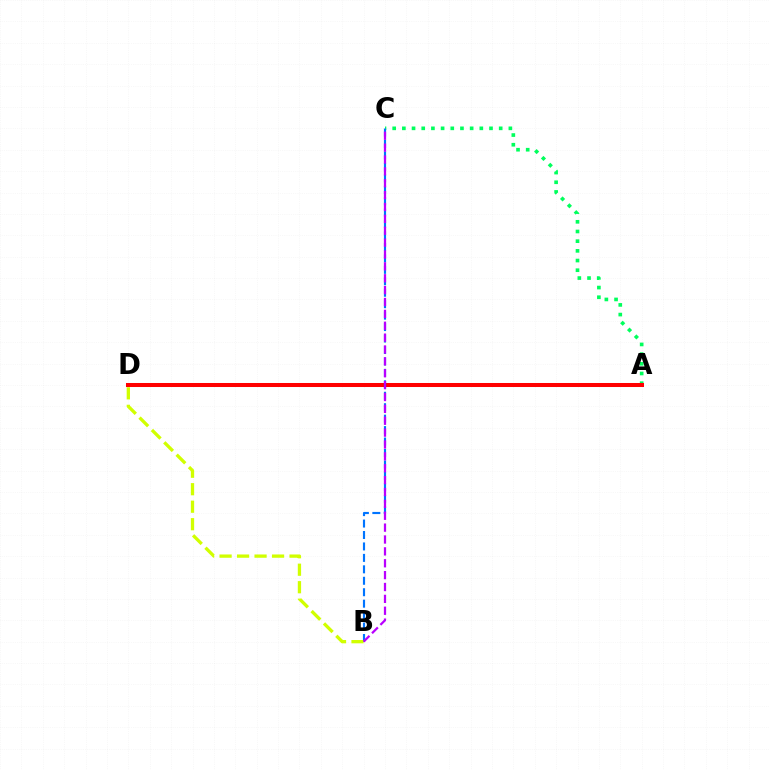{('A', 'C'): [{'color': '#00ff5c', 'line_style': 'dotted', 'thickness': 2.63}], ('A', 'D'): [{'color': '#ff0000', 'line_style': 'solid', 'thickness': 2.9}], ('B', 'C'): [{'color': '#0074ff', 'line_style': 'dashed', 'thickness': 1.55}, {'color': '#b900ff', 'line_style': 'dashed', 'thickness': 1.61}], ('B', 'D'): [{'color': '#d1ff00', 'line_style': 'dashed', 'thickness': 2.38}]}